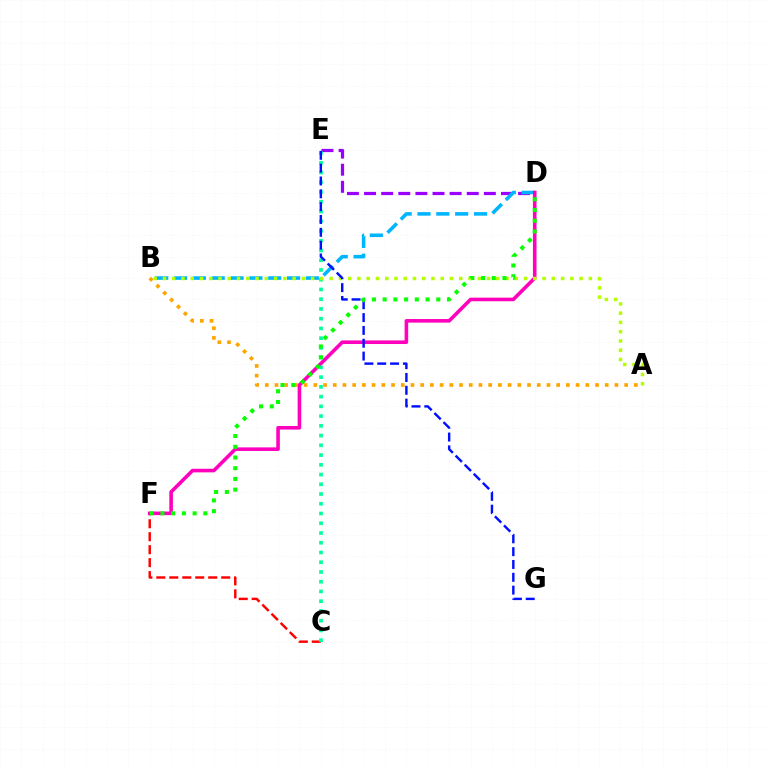{('D', 'E'): [{'color': '#9b00ff', 'line_style': 'dashed', 'thickness': 2.32}], ('B', 'D'): [{'color': '#00b5ff', 'line_style': 'dashed', 'thickness': 2.56}], ('A', 'B'): [{'color': '#ffa500', 'line_style': 'dotted', 'thickness': 2.64}, {'color': '#b3ff00', 'line_style': 'dotted', 'thickness': 2.52}], ('C', 'F'): [{'color': '#ff0000', 'line_style': 'dashed', 'thickness': 1.76}], ('D', 'F'): [{'color': '#ff00bd', 'line_style': 'solid', 'thickness': 2.58}, {'color': '#08ff00', 'line_style': 'dotted', 'thickness': 2.91}], ('C', 'E'): [{'color': '#00ff9d', 'line_style': 'dotted', 'thickness': 2.65}], ('E', 'G'): [{'color': '#0010ff', 'line_style': 'dashed', 'thickness': 1.74}]}